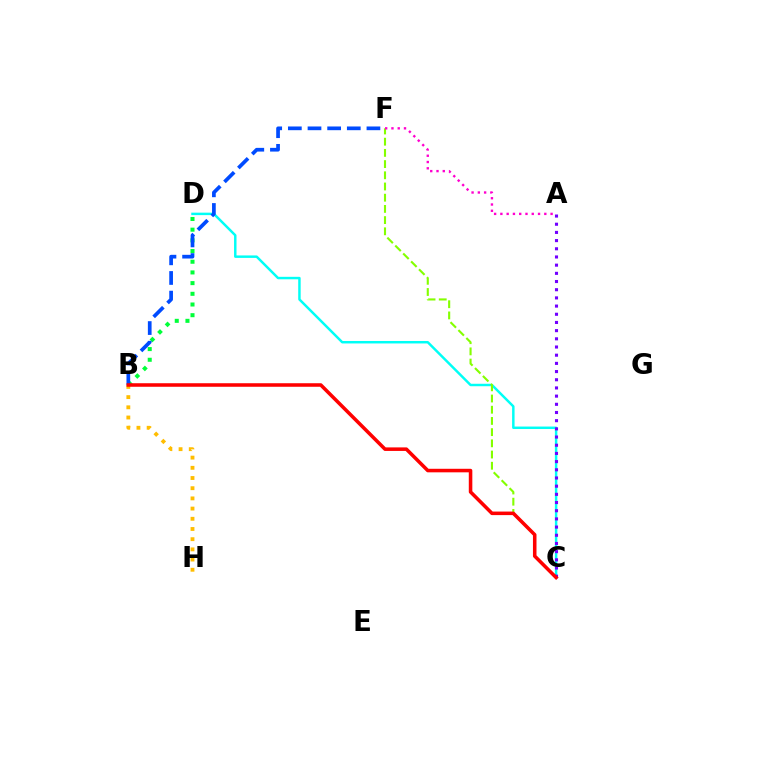{('C', 'D'): [{'color': '#00fff6', 'line_style': 'solid', 'thickness': 1.77}], ('B', 'H'): [{'color': '#ffbd00', 'line_style': 'dotted', 'thickness': 2.77}], ('B', 'D'): [{'color': '#00ff39', 'line_style': 'dotted', 'thickness': 2.9}], ('A', 'C'): [{'color': '#7200ff', 'line_style': 'dotted', 'thickness': 2.22}], ('C', 'F'): [{'color': '#84ff00', 'line_style': 'dashed', 'thickness': 1.52}], ('A', 'F'): [{'color': '#ff00cf', 'line_style': 'dotted', 'thickness': 1.7}], ('B', 'F'): [{'color': '#004bff', 'line_style': 'dashed', 'thickness': 2.67}], ('B', 'C'): [{'color': '#ff0000', 'line_style': 'solid', 'thickness': 2.55}]}